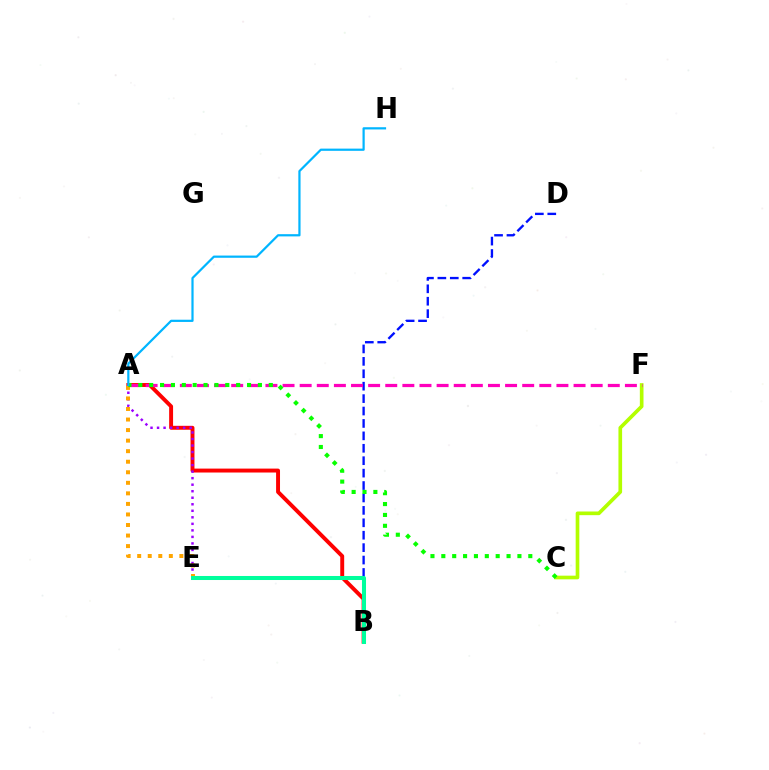{('A', 'B'): [{'color': '#ff0000', 'line_style': 'solid', 'thickness': 2.82}], ('C', 'F'): [{'color': '#b3ff00', 'line_style': 'solid', 'thickness': 2.64}], ('B', 'D'): [{'color': '#0010ff', 'line_style': 'dashed', 'thickness': 1.69}], ('A', 'E'): [{'color': '#9b00ff', 'line_style': 'dotted', 'thickness': 1.77}, {'color': '#ffa500', 'line_style': 'dotted', 'thickness': 2.87}], ('A', 'F'): [{'color': '#ff00bd', 'line_style': 'dashed', 'thickness': 2.33}], ('A', 'C'): [{'color': '#08ff00', 'line_style': 'dotted', 'thickness': 2.95}], ('A', 'H'): [{'color': '#00b5ff', 'line_style': 'solid', 'thickness': 1.59}], ('B', 'E'): [{'color': '#00ff9d', 'line_style': 'solid', 'thickness': 2.9}]}